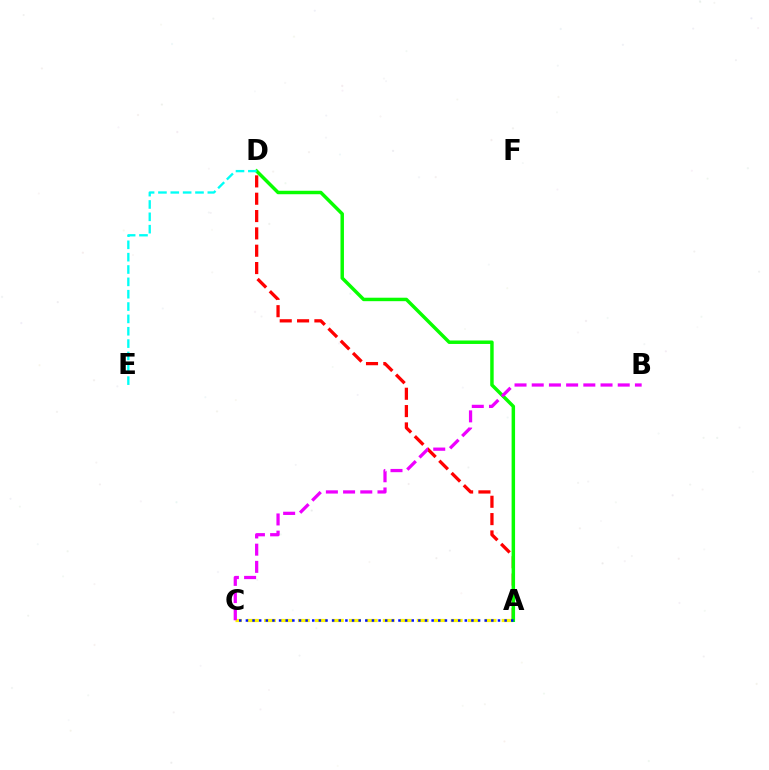{('A', 'C'): [{'color': '#fcf500', 'line_style': 'dashed', 'thickness': 2.31}, {'color': '#0010ff', 'line_style': 'dotted', 'thickness': 1.8}], ('A', 'D'): [{'color': '#ff0000', 'line_style': 'dashed', 'thickness': 2.35}, {'color': '#08ff00', 'line_style': 'solid', 'thickness': 2.49}], ('B', 'C'): [{'color': '#ee00ff', 'line_style': 'dashed', 'thickness': 2.34}], ('D', 'E'): [{'color': '#00fff6', 'line_style': 'dashed', 'thickness': 1.68}]}